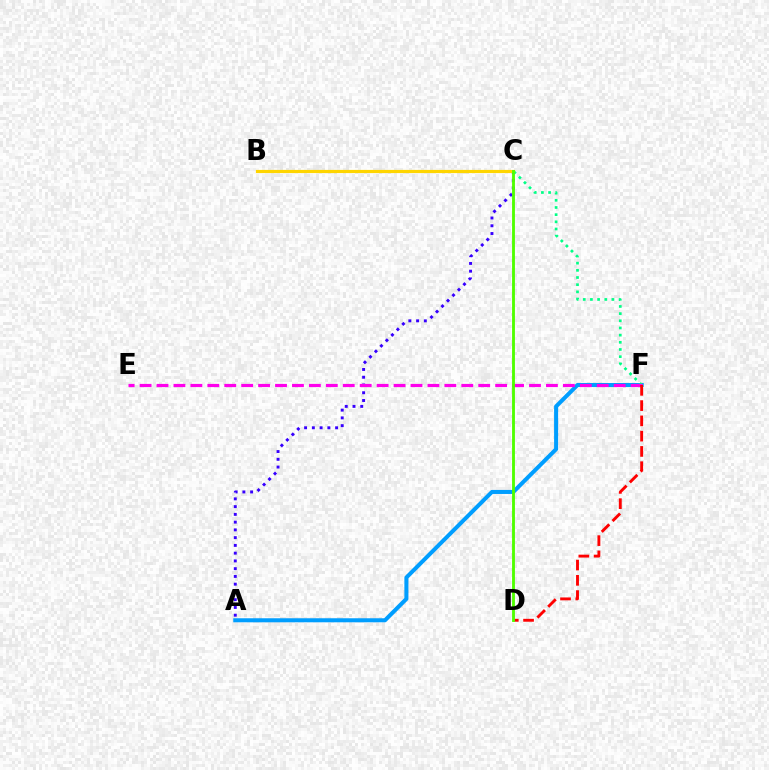{('A', 'C'): [{'color': '#3700ff', 'line_style': 'dotted', 'thickness': 2.11}], ('A', 'F'): [{'color': '#009eff', 'line_style': 'solid', 'thickness': 2.91}], ('C', 'F'): [{'color': '#00ff86', 'line_style': 'dotted', 'thickness': 1.95}], ('E', 'F'): [{'color': '#ff00ed', 'line_style': 'dashed', 'thickness': 2.3}], ('D', 'F'): [{'color': '#ff0000', 'line_style': 'dashed', 'thickness': 2.07}], ('B', 'C'): [{'color': '#ffd500', 'line_style': 'solid', 'thickness': 2.3}], ('C', 'D'): [{'color': '#4fff00', 'line_style': 'solid', 'thickness': 2.05}]}